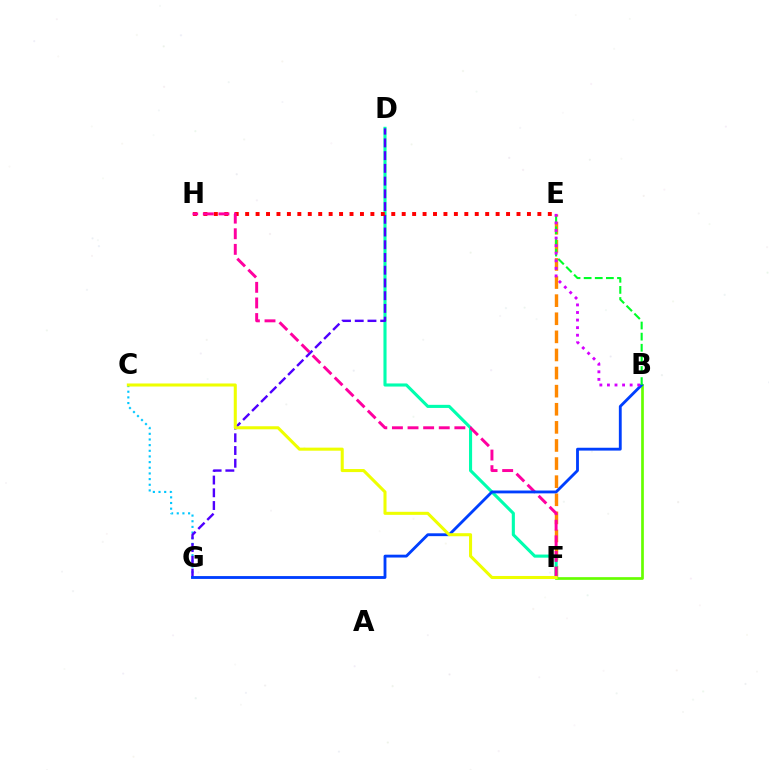{('C', 'G'): [{'color': '#00c7ff', 'line_style': 'dotted', 'thickness': 1.54}], ('E', 'F'): [{'color': '#ff8800', 'line_style': 'dashed', 'thickness': 2.46}], ('D', 'F'): [{'color': '#00ffaf', 'line_style': 'solid', 'thickness': 2.23}], ('D', 'G'): [{'color': '#4f00ff', 'line_style': 'dashed', 'thickness': 1.73}], ('E', 'H'): [{'color': '#ff0000', 'line_style': 'dotted', 'thickness': 2.84}], ('B', 'F'): [{'color': '#66ff00', 'line_style': 'solid', 'thickness': 1.95}], ('F', 'H'): [{'color': '#ff00a0', 'line_style': 'dashed', 'thickness': 2.12}], ('B', 'G'): [{'color': '#003fff', 'line_style': 'solid', 'thickness': 2.05}], ('B', 'E'): [{'color': '#00ff27', 'line_style': 'dashed', 'thickness': 1.51}, {'color': '#d600ff', 'line_style': 'dotted', 'thickness': 2.06}], ('C', 'F'): [{'color': '#eeff00', 'line_style': 'solid', 'thickness': 2.2}]}